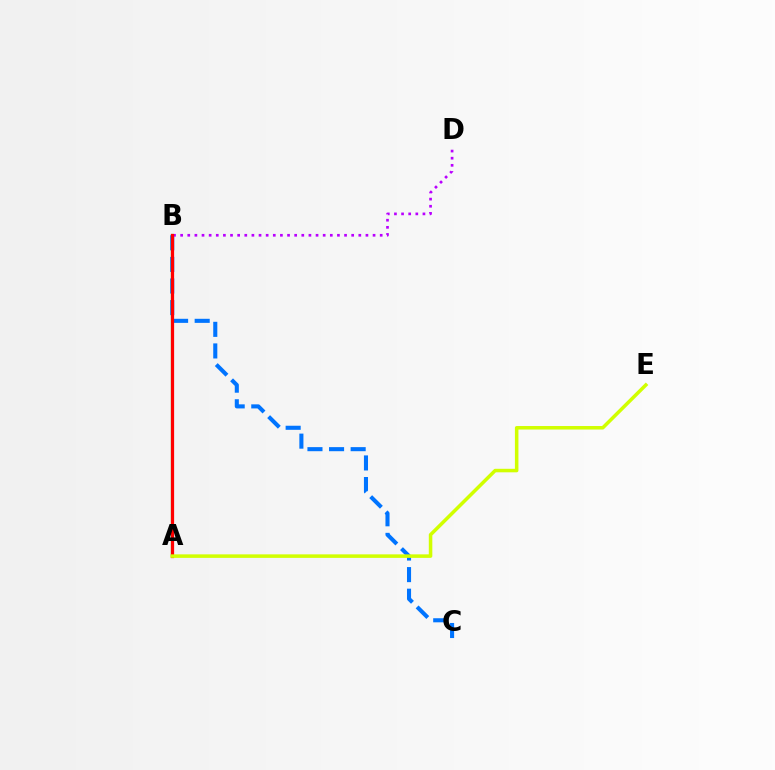{('B', 'C'): [{'color': '#0074ff', 'line_style': 'dashed', 'thickness': 2.93}], ('B', 'D'): [{'color': '#b900ff', 'line_style': 'dotted', 'thickness': 1.94}], ('A', 'B'): [{'color': '#00ff5c', 'line_style': 'solid', 'thickness': 1.6}, {'color': '#ff0000', 'line_style': 'solid', 'thickness': 2.33}], ('A', 'E'): [{'color': '#d1ff00', 'line_style': 'solid', 'thickness': 2.53}]}